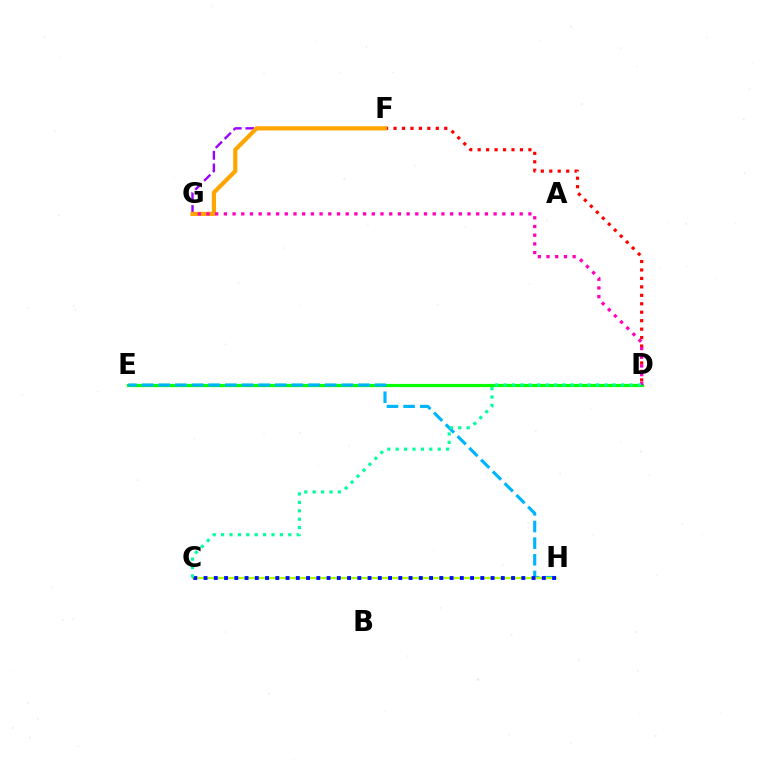{('D', 'F'): [{'color': '#ff0000', 'line_style': 'dotted', 'thickness': 2.3}], ('D', 'E'): [{'color': '#08ff00', 'line_style': 'solid', 'thickness': 2.3}], ('E', 'H'): [{'color': '#00b5ff', 'line_style': 'dashed', 'thickness': 2.26}], ('C', 'H'): [{'color': '#b3ff00', 'line_style': 'solid', 'thickness': 1.6}, {'color': '#0010ff', 'line_style': 'dotted', 'thickness': 2.79}], ('F', 'G'): [{'color': '#9b00ff', 'line_style': 'dashed', 'thickness': 1.71}, {'color': '#ffa500', 'line_style': 'solid', 'thickness': 3.0}], ('D', 'G'): [{'color': '#ff00bd', 'line_style': 'dotted', 'thickness': 2.36}], ('C', 'D'): [{'color': '#00ff9d', 'line_style': 'dotted', 'thickness': 2.28}]}